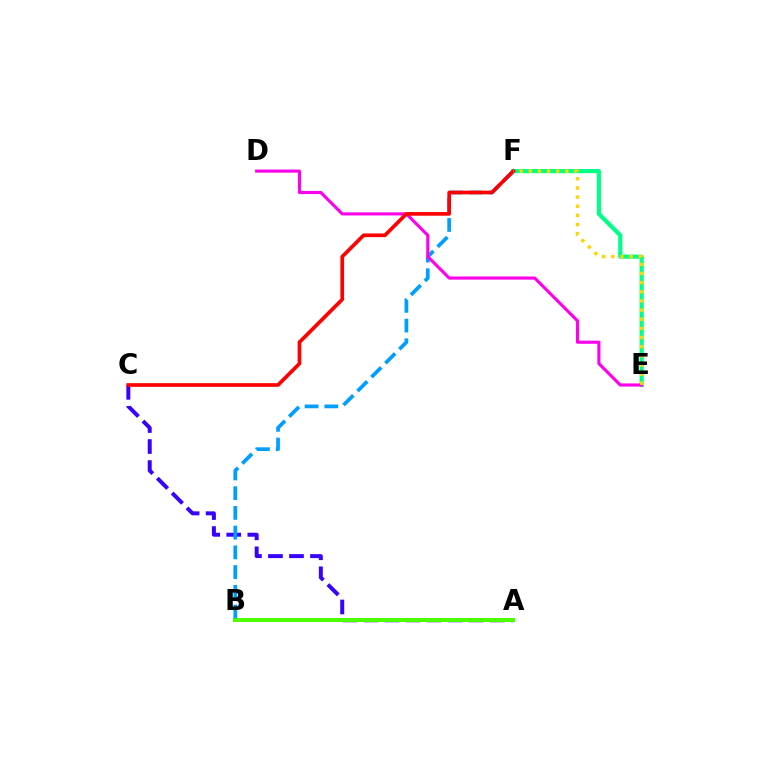{('A', 'C'): [{'color': '#3700ff', 'line_style': 'dashed', 'thickness': 2.86}], ('A', 'B'): [{'color': '#4fff00', 'line_style': 'solid', 'thickness': 2.87}], ('E', 'F'): [{'color': '#00ff86', 'line_style': 'solid', 'thickness': 3.0}, {'color': '#ffd500', 'line_style': 'dotted', 'thickness': 2.49}], ('B', 'F'): [{'color': '#009eff', 'line_style': 'dashed', 'thickness': 2.68}], ('D', 'E'): [{'color': '#ff00ed', 'line_style': 'solid', 'thickness': 2.25}], ('C', 'F'): [{'color': '#ff0000', 'line_style': 'solid', 'thickness': 2.65}]}